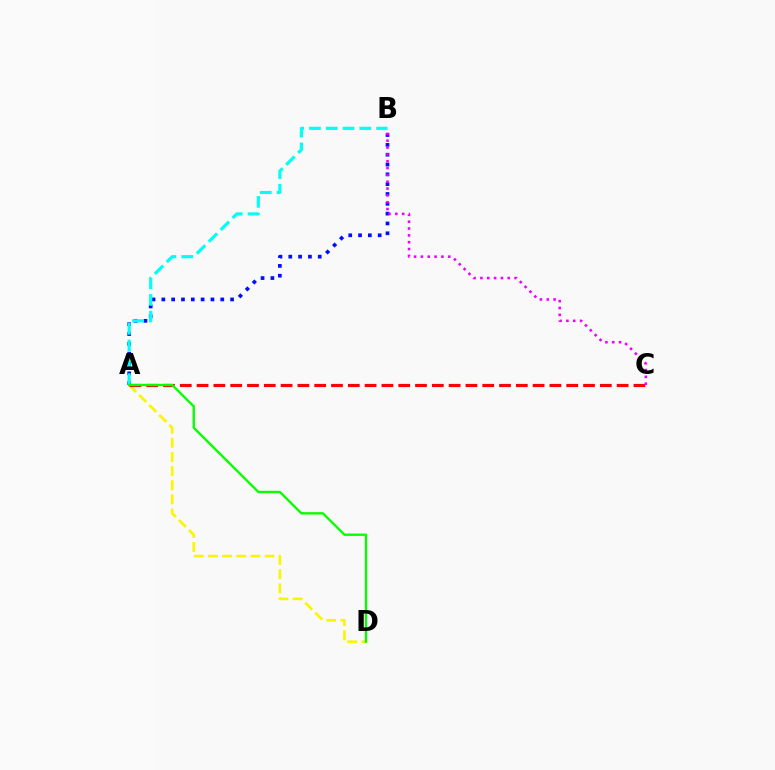{('A', 'D'): [{'color': '#fcf500', 'line_style': 'dashed', 'thickness': 1.92}, {'color': '#08ff00', 'line_style': 'solid', 'thickness': 1.69}], ('A', 'B'): [{'color': '#0010ff', 'line_style': 'dotted', 'thickness': 2.67}, {'color': '#00fff6', 'line_style': 'dashed', 'thickness': 2.28}], ('A', 'C'): [{'color': '#ff0000', 'line_style': 'dashed', 'thickness': 2.28}], ('B', 'C'): [{'color': '#ee00ff', 'line_style': 'dotted', 'thickness': 1.86}]}